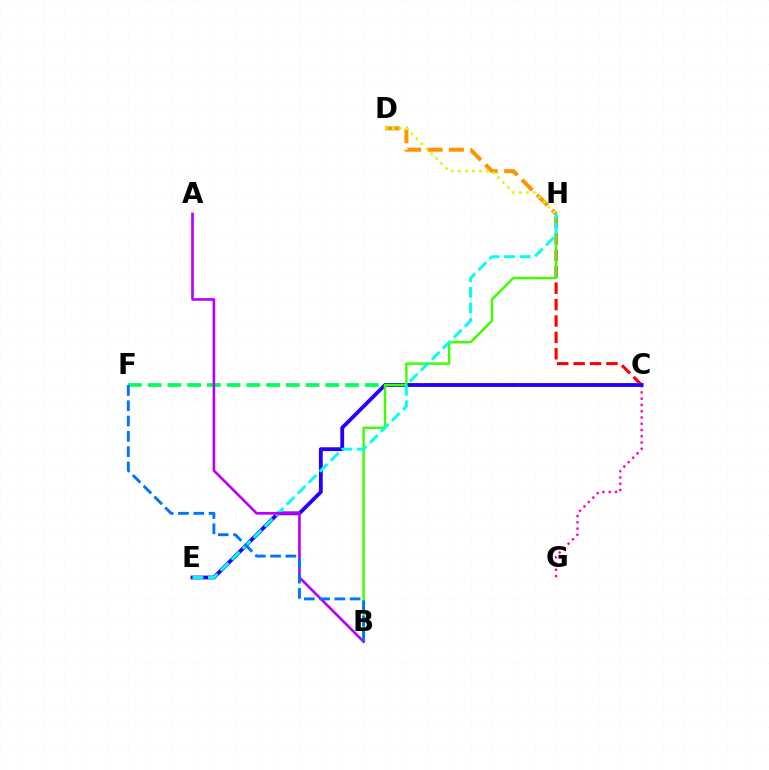{('C', 'H'): [{'color': '#ff0000', 'line_style': 'dashed', 'thickness': 2.23}], ('C', 'F'): [{'color': '#00ff5c', 'line_style': 'dashed', 'thickness': 2.68}], ('C', 'G'): [{'color': '#ff00ac', 'line_style': 'dotted', 'thickness': 1.7}], ('C', 'E'): [{'color': '#2500ff', 'line_style': 'solid', 'thickness': 2.74}], ('B', 'H'): [{'color': '#3dff00', 'line_style': 'solid', 'thickness': 1.76}], ('D', 'H'): [{'color': '#ff9400', 'line_style': 'dashed', 'thickness': 2.9}, {'color': '#d1ff00', 'line_style': 'dotted', 'thickness': 1.9}], ('E', 'H'): [{'color': '#00fff6', 'line_style': 'dashed', 'thickness': 2.11}], ('A', 'B'): [{'color': '#b900ff', 'line_style': 'solid', 'thickness': 1.91}], ('B', 'F'): [{'color': '#0074ff', 'line_style': 'dashed', 'thickness': 2.08}]}